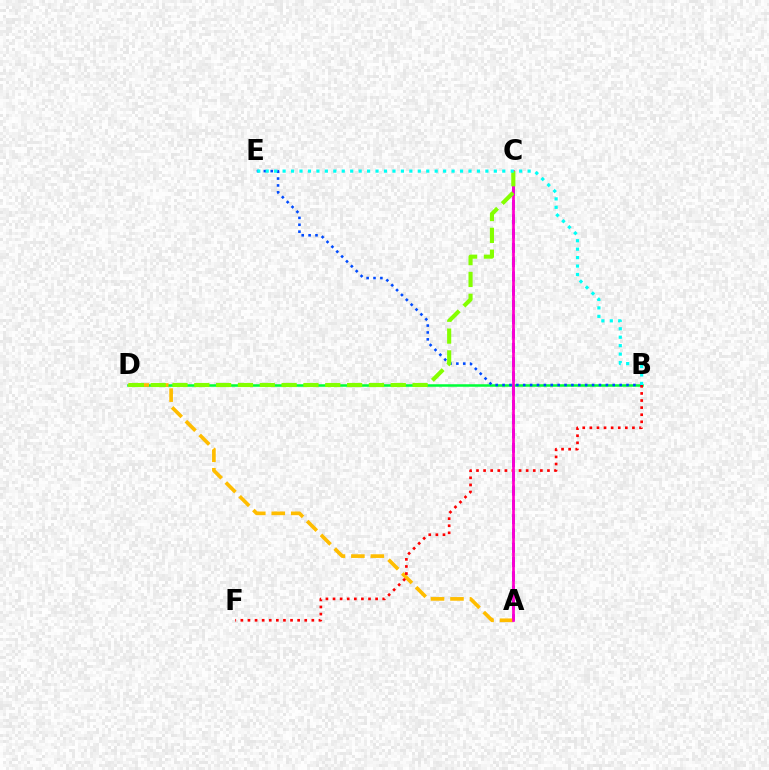{('B', 'D'): [{'color': '#00ff39', 'line_style': 'solid', 'thickness': 1.82}], ('A', 'C'): [{'color': '#7200ff', 'line_style': 'dashed', 'thickness': 1.94}, {'color': '#ff00cf', 'line_style': 'solid', 'thickness': 1.96}], ('A', 'D'): [{'color': '#ffbd00', 'line_style': 'dashed', 'thickness': 2.65}], ('B', 'E'): [{'color': '#004bff', 'line_style': 'dotted', 'thickness': 1.87}, {'color': '#00fff6', 'line_style': 'dotted', 'thickness': 2.3}], ('B', 'F'): [{'color': '#ff0000', 'line_style': 'dotted', 'thickness': 1.93}], ('C', 'D'): [{'color': '#84ff00', 'line_style': 'dashed', 'thickness': 2.97}]}